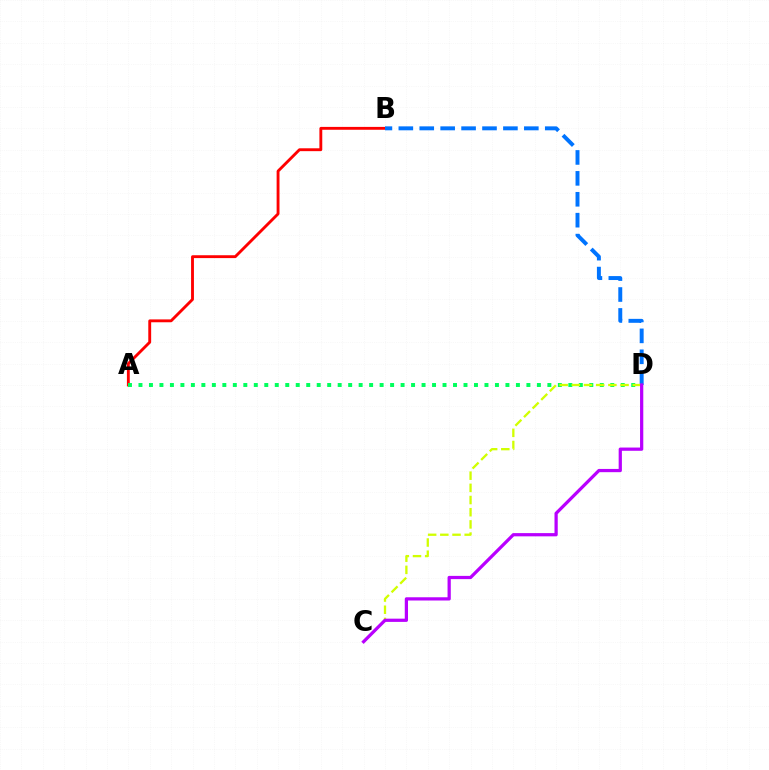{('A', 'B'): [{'color': '#ff0000', 'line_style': 'solid', 'thickness': 2.06}], ('B', 'D'): [{'color': '#0074ff', 'line_style': 'dashed', 'thickness': 2.84}], ('A', 'D'): [{'color': '#00ff5c', 'line_style': 'dotted', 'thickness': 2.85}], ('C', 'D'): [{'color': '#d1ff00', 'line_style': 'dashed', 'thickness': 1.65}, {'color': '#b900ff', 'line_style': 'solid', 'thickness': 2.33}]}